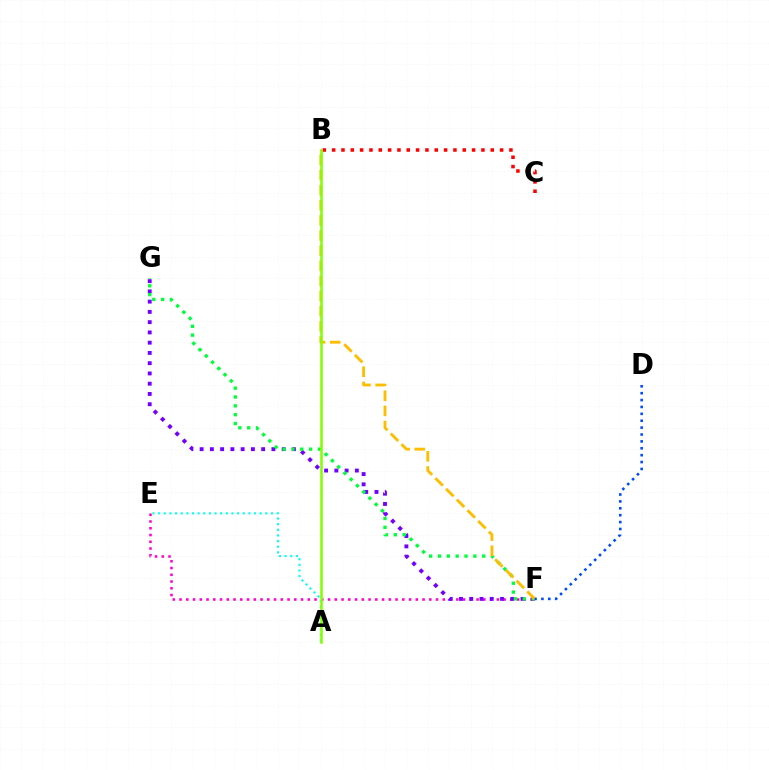{('E', 'F'): [{'color': '#ff00cf', 'line_style': 'dotted', 'thickness': 1.83}], ('F', 'G'): [{'color': '#7200ff', 'line_style': 'dotted', 'thickness': 2.79}, {'color': '#00ff39', 'line_style': 'dotted', 'thickness': 2.4}], ('B', 'F'): [{'color': '#ffbd00', 'line_style': 'dashed', 'thickness': 2.06}], ('A', 'E'): [{'color': '#00fff6', 'line_style': 'dotted', 'thickness': 1.53}], ('B', 'C'): [{'color': '#ff0000', 'line_style': 'dotted', 'thickness': 2.54}], ('A', 'B'): [{'color': '#84ff00', 'line_style': 'solid', 'thickness': 1.85}], ('D', 'F'): [{'color': '#004bff', 'line_style': 'dotted', 'thickness': 1.87}]}